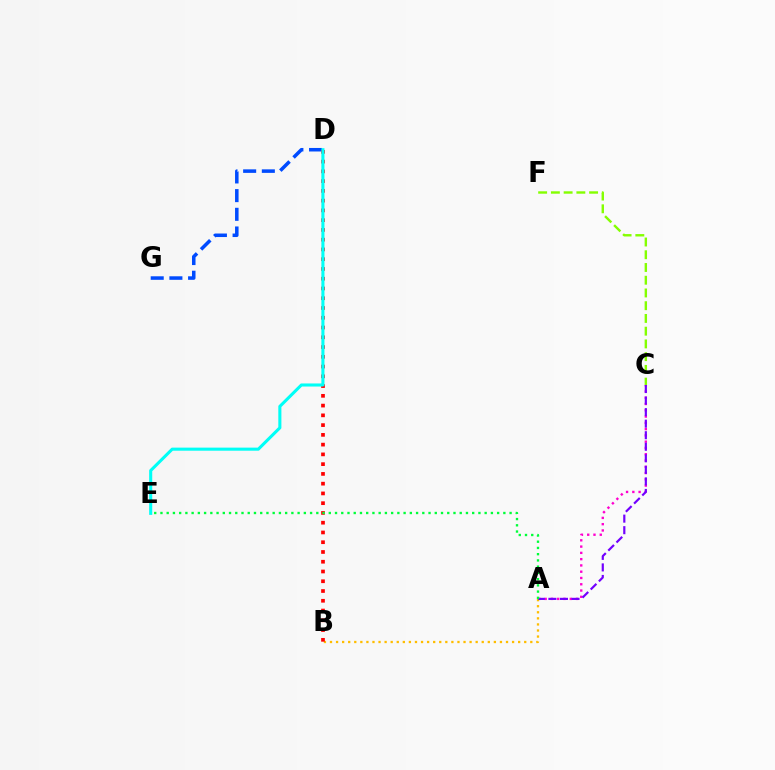{('D', 'G'): [{'color': '#004bff', 'line_style': 'dashed', 'thickness': 2.54}], ('C', 'F'): [{'color': '#84ff00', 'line_style': 'dashed', 'thickness': 1.73}], ('A', 'C'): [{'color': '#ff00cf', 'line_style': 'dotted', 'thickness': 1.71}, {'color': '#7200ff', 'line_style': 'dashed', 'thickness': 1.57}], ('A', 'B'): [{'color': '#ffbd00', 'line_style': 'dotted', 'thickness': 1.65}], ('B', 'D'): [{'color': '#ff0000', 'line_style': 'dotted', 'thickness': 2.65}], ('A', 'E'): [{'color': '#00ff39', 'line_style': 'dotted', 'thickness': 1.69}], ('D', 'E'): [{'color': '#00fff6', 'line_style': 'solid', 'thickness': 2.22}]}